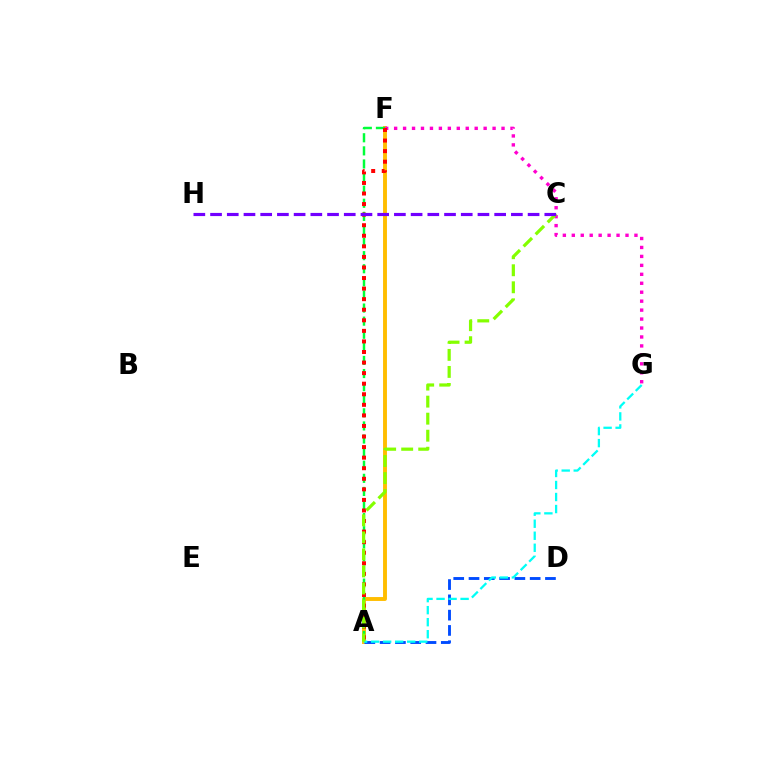{('A', 'F'): [{'color': '#ffbd00', 'line_style': 'solid', 'thickness': 2.81}, {'color': '#00ff39', 'line_style': 'dashed', 'thickness': 1.78}, {'color': '#ff0000', 'line_style': 'dotted', 'thickness': 2.87}], ('A', 'D'): [{'color': '#004bff', 'line_style': 'dashed', 'thickness': 2.08}], ('F', 'G'): [{'color': '#ff00cf', 'line_style': 'dotted', 'thickness': 2.43}], ('A', 'G'): [{'color': '#00fff6', 'line_style': 'dashed', 'thickness': 1.63}], ('A', 'C'): [{'color': '#84ff00', 'line_style': 'dashed', 'thickness': 2.31}], ('C', 'H'): [{'color': '#7200ff', 'line_style': 'dashed', 'thickness': 2.27}]}